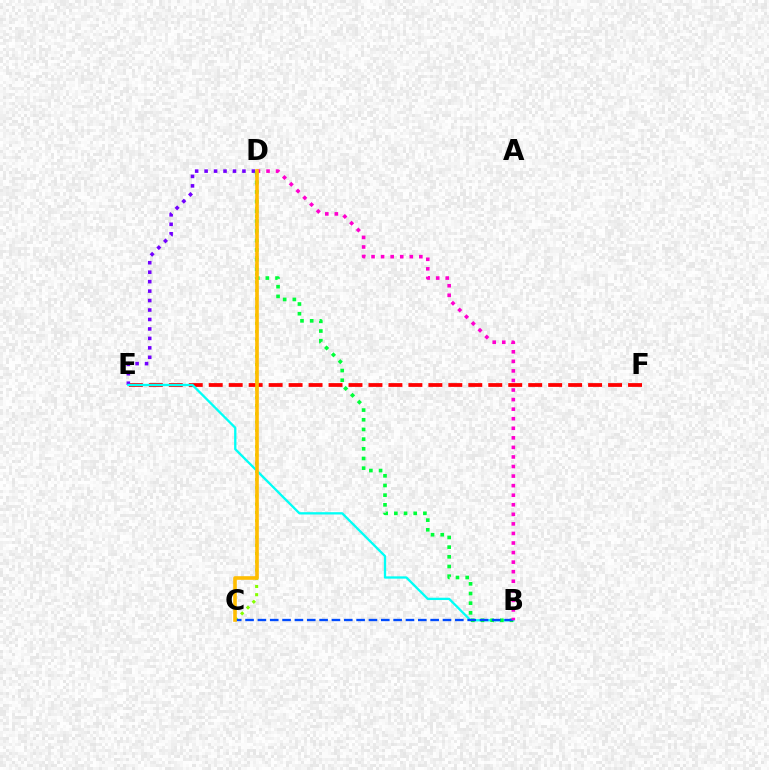{('C', 'D'): [{'color': '#84ff00', 'line_style': 'dotted', 'thickness': 2.23}, {'color': '#ffbd00', 'line_style': 'solid', 'thickness': 2.6}], ('E', 'F'): [{'color': '#ff0000', 'line_style': 'dashed', 'thickness': 2.71}], ('D', 'E'): [{'color': '#7200ff', 'line_style': 'dotted', 'thickness': 2.57}], ('B', 'E'): [{'color': '#00fff6', 'line_style': 'solid', 'thickness': 1.66}], ('B', 'D'): [{'color': '#00ff39', 'line_style': 'dotted', 'thickness': 2.63}, {'color': '#ff00cf', 'line_style': 'dotted', 'thickness': 2.6}], ('B', 'C'): [{'color': '#004bff', 'line_style': 'dashed', 'thickness': 1.68}]}